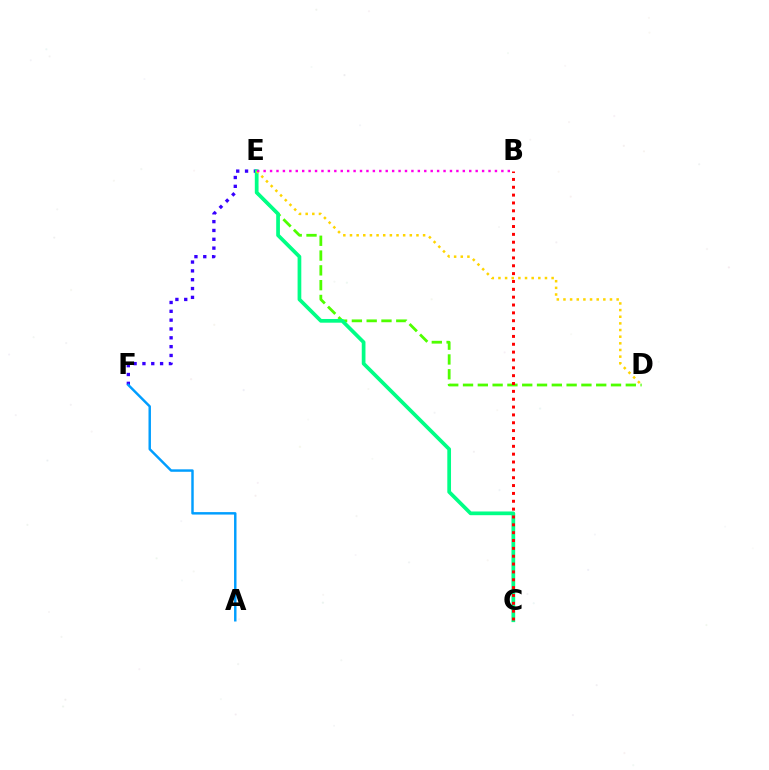{('D', 'E'): [{'color': '#4fff00', 'line_style': 'dashed', 'thickness': 2.01}, {'color': '#ffd500', 'line_style': 'dotted', 'thickness': 1.81}], ('E', 'F'): [{'color': '#3700ff', 'line_style': 'dotted', 'thickness': 2.4}], ('C', 'E'): [{'color': '#00ff86', 'line_style': 'solid', 'thickness': 2.67}], ('B', 'E'): [{'color': '#ff00ed', 'line_style': 'dotted', 'thickness': 1.75}], ('A', 'F'): [{'color': '#009eff', 'line_style': 'solid', 'thickness': 1.77}], ('B', 'C'): [{'color': '#ff0000', 'line_style': 'dotted', 'thickness': 2.13}]}